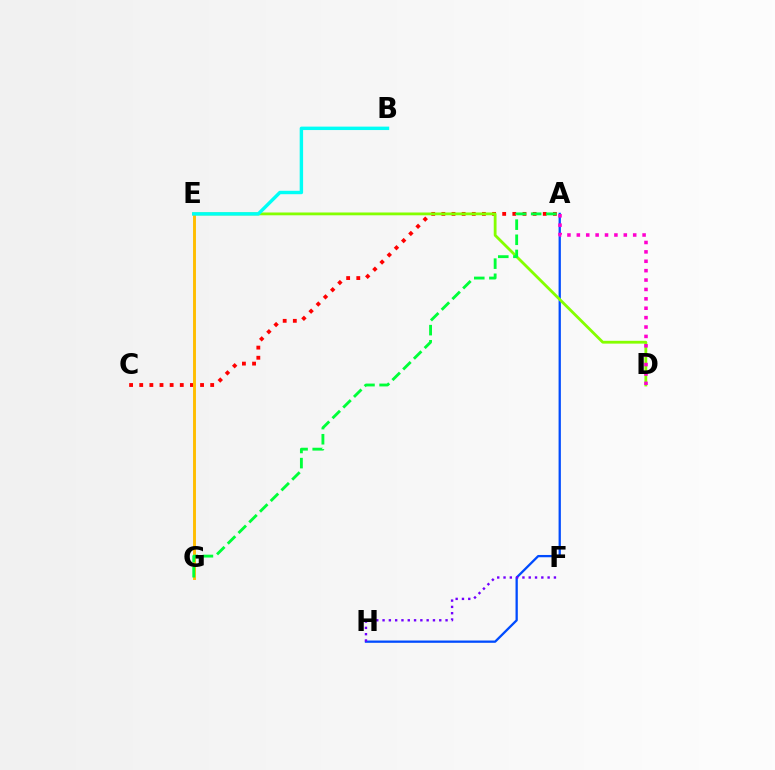{('A', 'C'): [{'color': '#ff0000', 'line_style': 'dotted', 'thickness': 2.75}], ('A', 'H'): [{'color': '#004bff', 'line_style': 'solid', 'thickness': 1.65}], ('F', 'H'): [{'color': '#7200ff', 'line_style': 'dotted', 'thickness': 1.71}], ('D', 'E'): [{'color': '#84ff00', 'line_style': 'solid', 'thickness': 2.02}], ('E', 'G'): [{'color': '#ffbd00', 'line_style': 'solid', 'thickness': 2.1}], ('A', 'D'): [{'color': '#ff00cf', 'line_style': 'dotted', 'thickness': 2.55}], ('A', 'G'): [{'color': '#00ff39', 'line_style': 'dashed', 'thickness': 2.06}], ('B', 'E'): [{'color': '#00fff6', 'line_style': 'solid', 'thickness': 2.47}]}